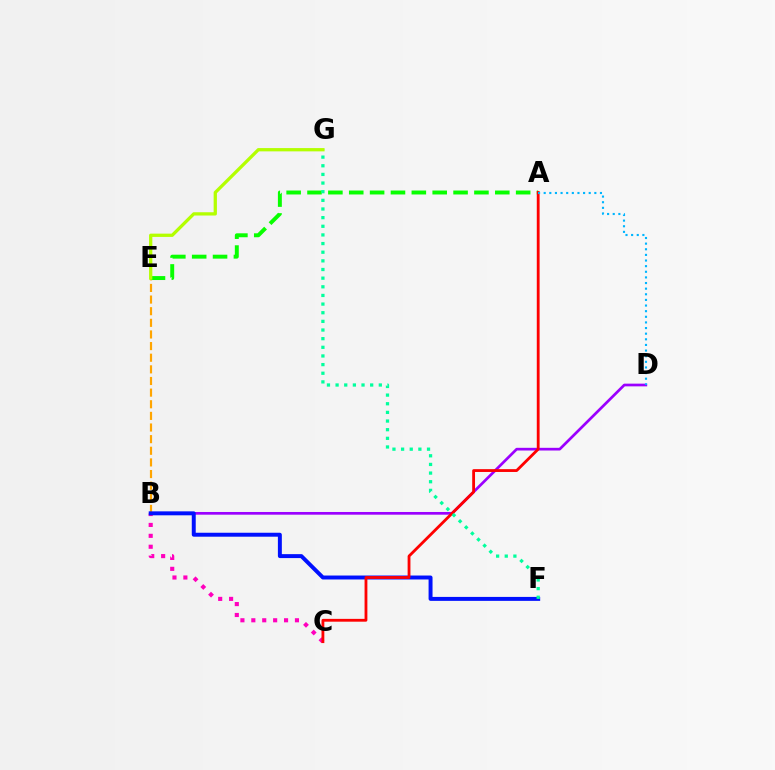{('B', 'D'): [{'color': '#9b00ff', 'line_style': 'solid', 'thickness': 1.94}], ('B', 'E'): [{'color': '#ffa500', 'line_style': 'dashed', 'thickness': 1.58}], ('A', 'E'): [{'color': '#08ff00', 'line_style': 'dashed', 'thickness': 2.83}], ('B', 'C'): [{'color': '#ff00bd', 'line_style': 'dotted', 'thickness': 2.96}], ('B', 'F'): [{'color': '#0010ff', 'line_style': 'solid', 'thickness': 2.85}], ('A', 'C'): [{'color': '#ff0000', 'line_style': 'solid', 'thickness': 2.03}], ('F', 'G'): [{'color': '#00ff9d', 'line_style': 'dotted', 'thickness': 2.35}], ('A', 'D'): [{'color': '#00b5ff', 'line_style': 'dotted', 'thickness': 1.53}], ('E', 'G'): [{'color': '#b3ff00', 'line_style': 'solid', 'thickness': 2.36}]}